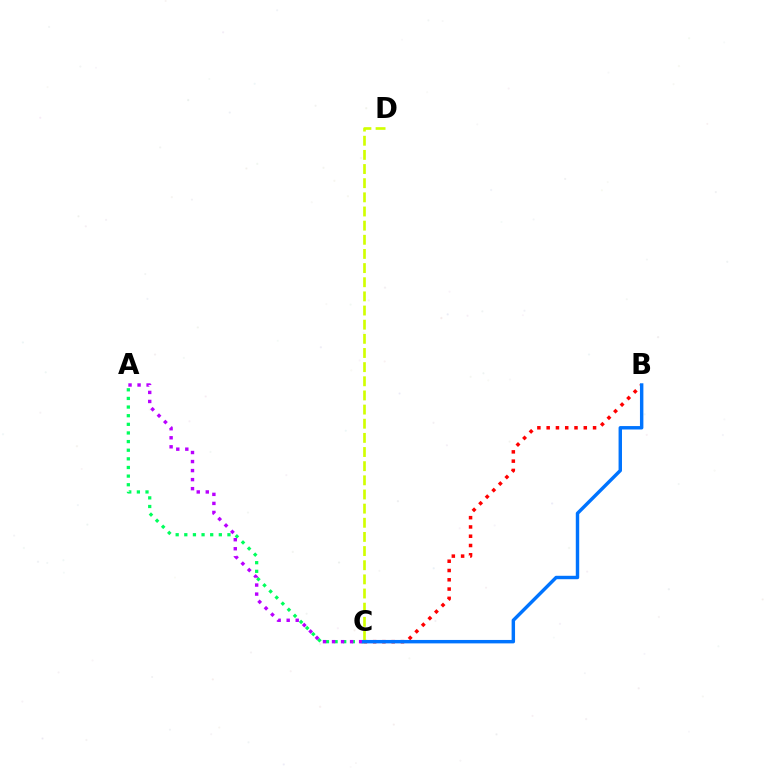{('B', 'C'): [{'color': '#ff0000', 'line_style': 'dotted', 'thickness': 2.52}, {'color': '#0074ff', 'line_style': 'solid', 'thickness': 2.47}], ('A', 'C'): [{'color': '#00ff5c', 'line_style': 'dotted', 'thickness': 2.34}, {'color': '#b900ff', 'line_style': 'dotted', 'thickness': 2.45}], ('C', 'D'): [{'color': '#d1ff00', 'line_style': 'dashed', 'thickness': 1.92}]}